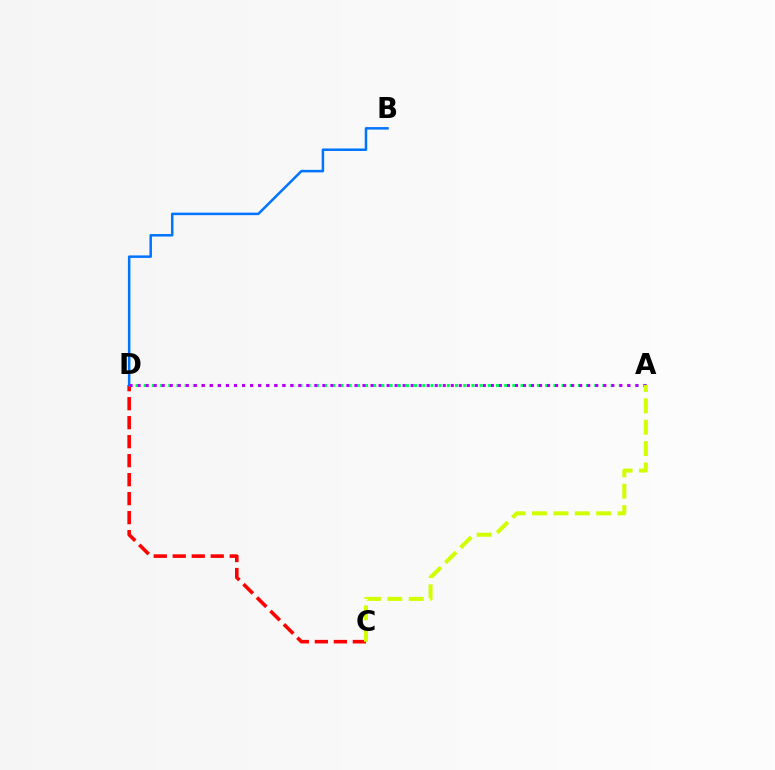{('C', 'D'): [{'color': '#ff0000', 'line_style': 'dashed', 'thickness': 2.58}], ('A', 'D'): [{'color': '#00ff5c', 'line_style': 'dotted', 'thickness': 2.23}, {'color': '#b900ff', 'line_style': 'dotted', 'thickness': 2.18}], ('B', 'D'): [{'color': '#0074ff', 'line_style': 'solid', 'thickness': 1.8}], ('A', 'C'): [{'color': '#d1ff00', 'line_style': 'dashed', 'thickness': 2.91}]}